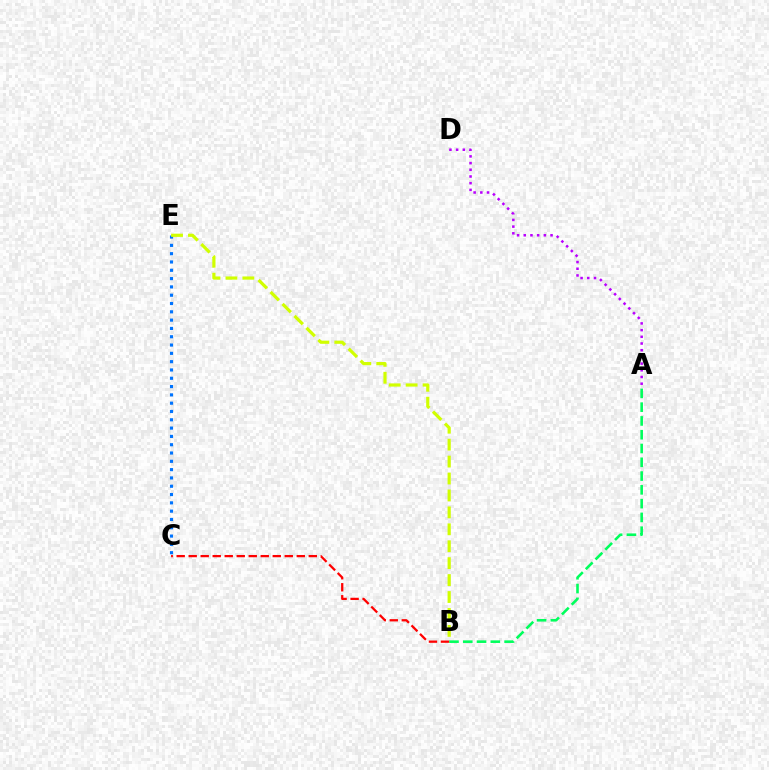{('A', 'D'): [{'color': '#b900ff', 'line_style': 'dotted', 'thickness': 1.82}], ('A', 'B'): [{'color': '#00ff5c', 'line_style': 'dashed', 'thickness': 1.87}], ('C', 'E'): [{'color': '#0074ff', 'line_style': 'dotted', 'thickness': 2.26}], ('B', 'C'): [{'color': '#ff0000', 'line_style': 'dashed', 'thickness': 1.63}], ('B', 'E'): [{'color': '#d1ff00', 'line_style': 'dashed', 'thickness': 2.3}]}